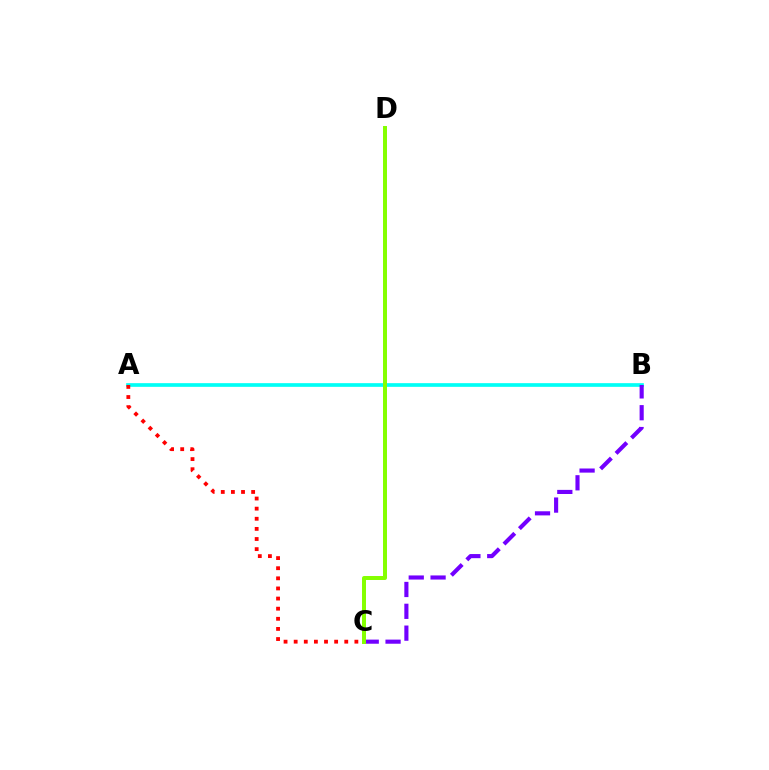{('A', 'B'): [{'color': '#00fff6', 'line_style': 'solid', 'thickness': 2.65}], ('B', 'C'): [{'color': '#7200ff', 'line_style': 'dashed', 'thickness': 2.97}], ('C', 'D'): [{'color': '#84ff00', 'line_style': 'solid', 'thickness': 2.86}], ('A', 'C'): [{'color': '#ff0000', 'line_style': 'dotted', 'thickness': 2.75}]}